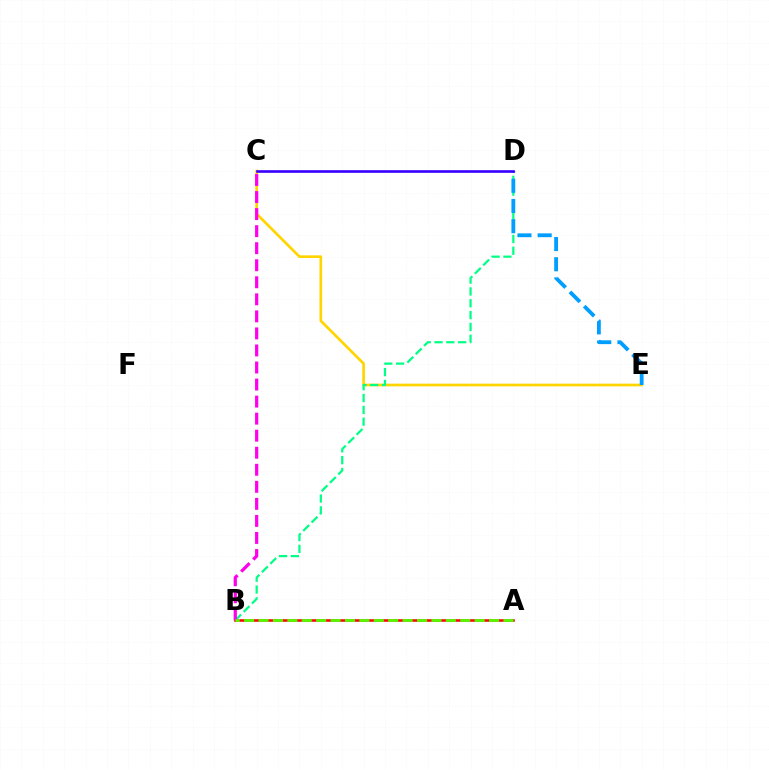{('C', 'E'): [{'color': '#ffd500', 'line_style': 'solid', 'thickness': 1.94}], ('B', 'D'): [{'color': '#00ff86', 'line_style': 'dashed', 'thickness': 1.61}], ('A', 'B'): [{'color': '#ff0000', 'line_style': 'solid', 'thickness': 1.84}, {'color': '#4fff00', 'line_style': 'dashed', 'thickness': 1.96}], ('D', 'E'): [{'color': '#009eff', 'line_style': 'dashed', 'thickness': 2.75}], ('B', 'C'): [{'color': '#ff00ed', 'line_style': 'dashed', 'thickness': 2.32}], ('C', 'D'): [{'color': '#3700ff', 'line_style': 'solid', 'thickness': 1.9}]}